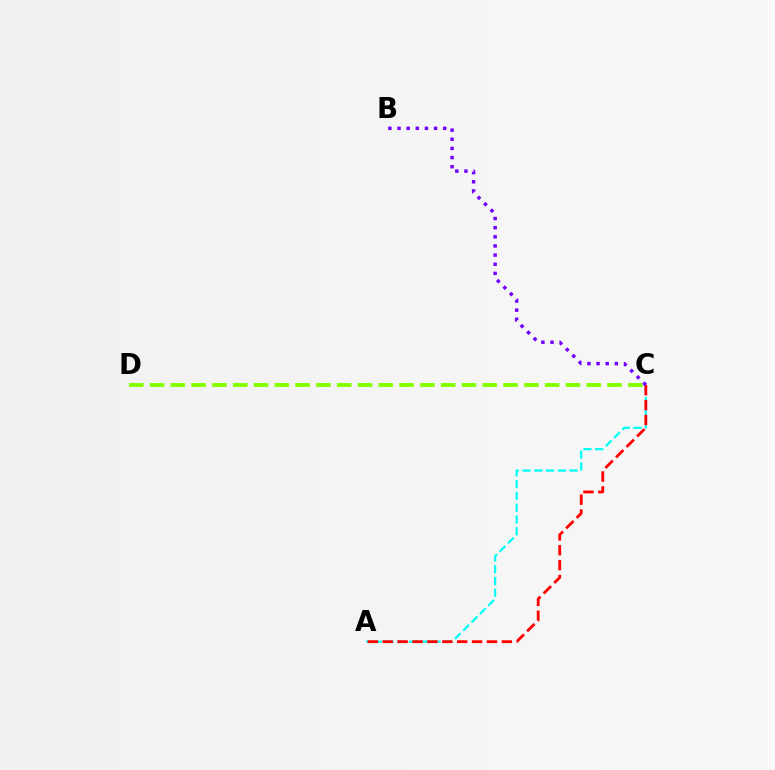{('A', 'C'): [{'color': '#00fff6', 'line_style': 'dashed', 'thickness': 1.6}, {'color': '#ff0000', 'line_style': 'dashed', 'thickness': 2.02}], ('C', 'D'): [{'color': '#84ff00', 'line_style': 'dashed', 'thickness': 2.82}], ('B', 'C'): [{'color': '#7200ff', 'line_style': 'dotted', 'thickness': 2.48}]}